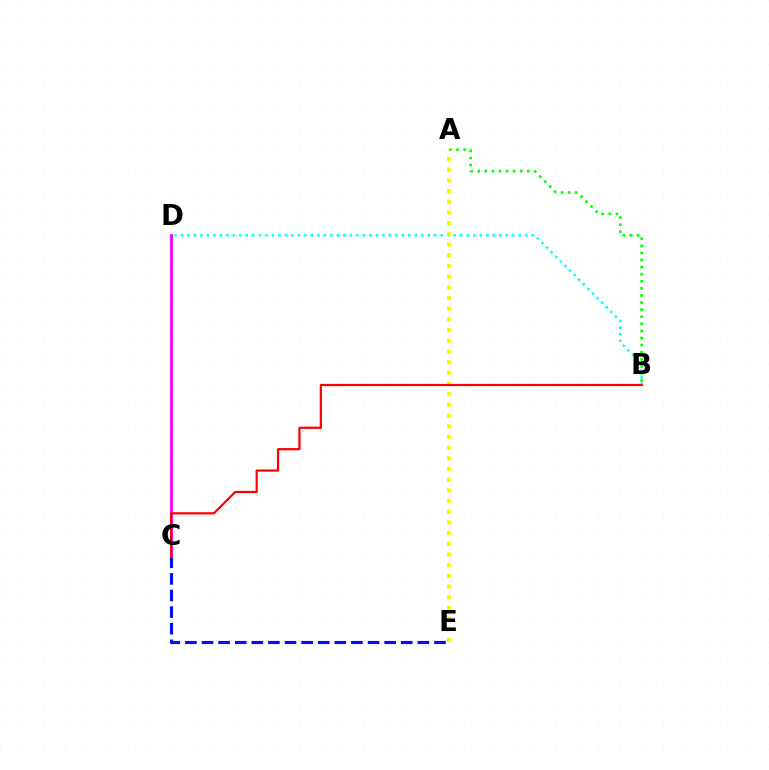{('B', 'D'): [{'color': '#00fff6', 'line_style': 'dotted', 'thickness': 1.76}], ('A', 'B'): [{'color': '#08ff00', 'line_style': 'dotted', 'thickness': 1.93}], ('A', 'E'): [{'color': '#fcf500', 'line_style': 'dotted', 'thickness': 2.9}], ('C', 'E'): [{'color': '#0010ff', 'line_style': 'dashed', 'thickness': 2.26}], ('C', 'D'): [{'color': '#ee00ff', 'line_style': 'solid', 'thickness': 2.02}], ('B', 'C'): [{'color': '#ff0000', 'line_style': 'solid', 'thickness': 1.59}]}